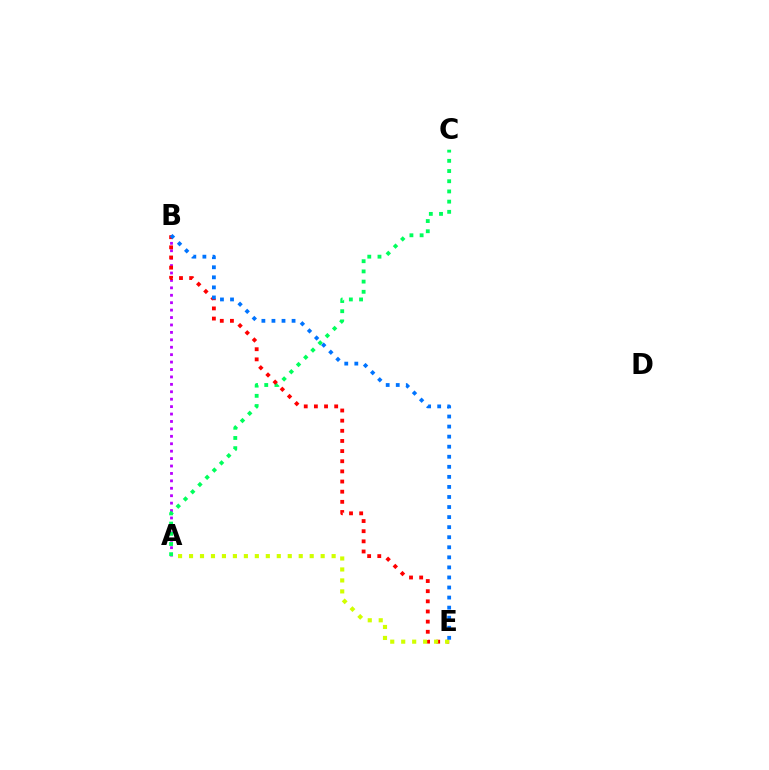{('A', 'B'): [{'color': '#b900ff', 'line_style': 'dotted', 'thickness': 2.02}], ('A', 'C'): [{'color': '#00ff5c', 'line_style': 'dotted', 'thickness': 2.77}], ('B', 'E'): [{'color': '#ff0000', 'line_style': 'dotted', 'thickness': 2.76}, {'color': '#0074ff', 'line_style': 'dotted', 'thickness': 2.73}], ('A', 'E'): [{'color': '#d1ff00', 'line_style': 'dotted', 'thickness': 2.98}]}